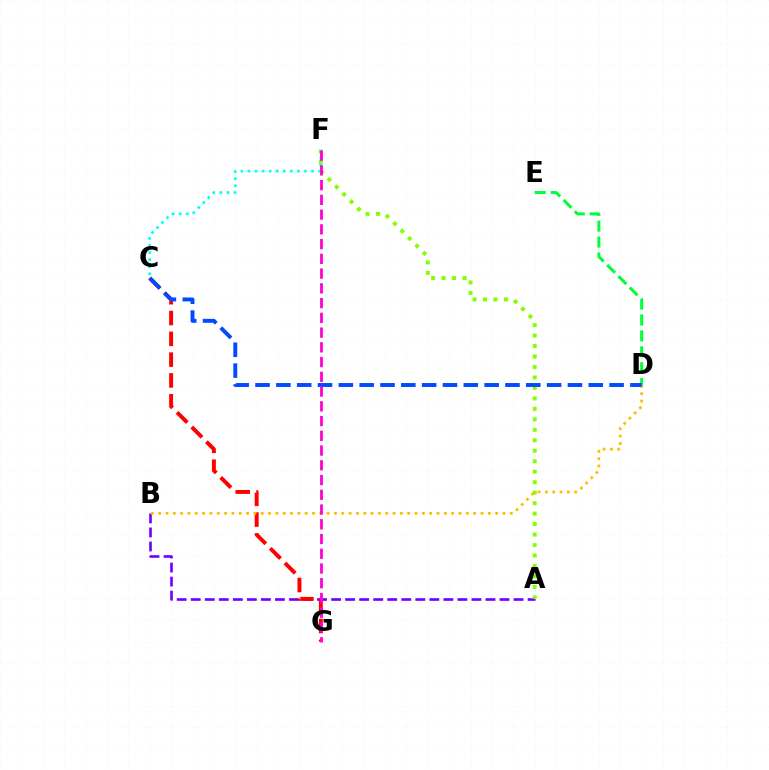{('A', 'B'): [{'color': '#7200ff', 'line_style': 'dashed', 'thickness': 1.91}], ('D', 'E'): [{'color': '#00ff39', 'line_style': 'dashed', 'thickness': 2.16}], ('A', 'F'): [{'color': '#84ff00', 'line_style': 'dotted', 'thickness': 2.85}], ('C', 'F'): [{'color': '#00fff6', 'line_style': 'dotted', 'thickness': 1.92}], ('C', 'G'): [{'color': '#ff0000', 'line_style': 'dashed', 'thickness': 2.82}], ('B', 'D'): [{'color': '#ffbd00', 'line_style': 'dotted', 'thickness': 1.99}], ('C', 'D'): [{'color': '#004bff', 'line_style': 'dashed', 'thickness': 2.83}], ('F', 'G'): [{'color': '#ff00cf', 'line_style': 'dashed', 'thickness': 2.0}]}